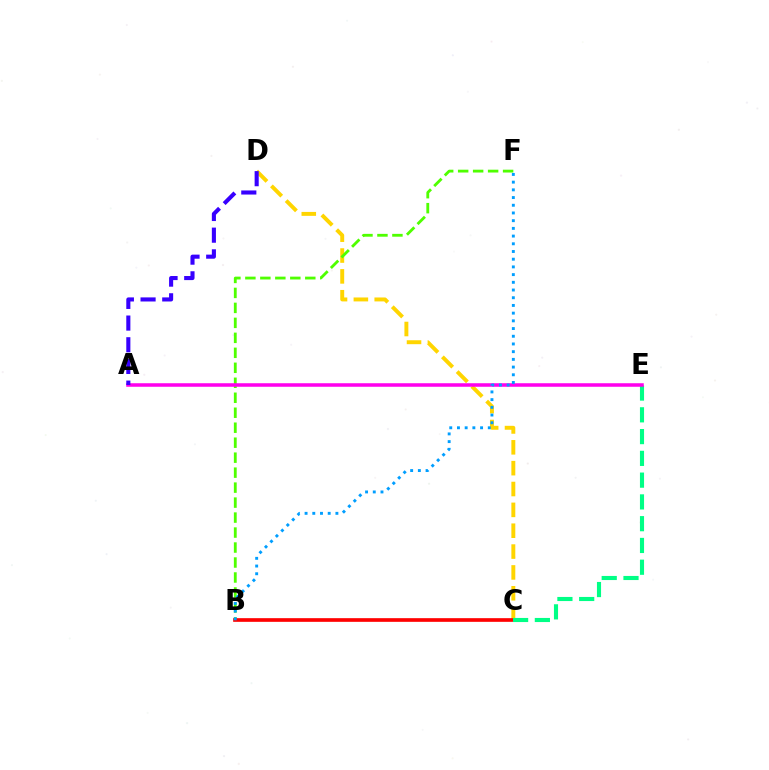{('C', 'D'): [{'color': '#ffd500', 'line_style': 'dashed', 'thickness': 2.83}], ('B', 'F'): [{'color': '#4fff00', 'line_style': 'dashed', 'thickness': 2.03}, {'color': '#009eff', 'line_style': 'dotted', 'thickness': 2.09}], ('B', 'C'): [{'color': '#ff0000', 'line_style': 'solid', 'thickness': 2.64}], ('C', 'E'): [{'color': '#00ff86', 'line_style': 'dashed', 'thickness': 2.96}], ('A', 'E'): [{'color': '#ff00ed', 'line_style': 'solid', 'thickness': 2.54}], ('A', 'D'): [{'color': '#3700ff', 'line_style': 'dashed', 'thickness': 2.95}]}